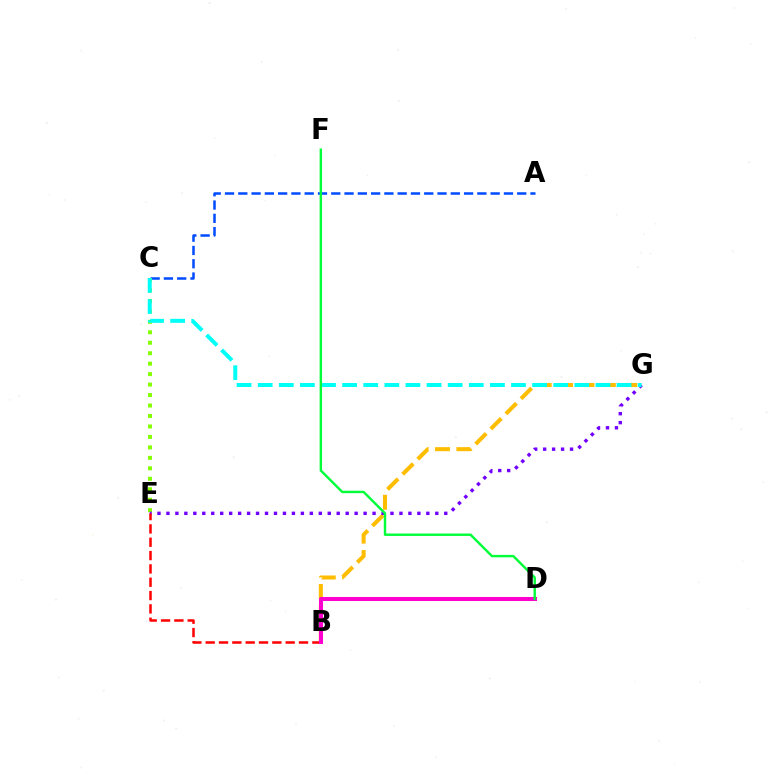{('A', 'C'): [{'color': '#004bff', 'line_style': 'dashed', 'thickness': 1.8}], ('B', 'G'): [{'color': '#ffbd00', 'line_style': 'dashed', 'thickness': 2.9}], ('C', 'E'): [{'color': '#84ff00', 'line_style': 'dotted', 'thickness': 2.84}], ('E', 'G'): [{'color': '#7200ff', 'line_style': 'dotted', 'thickness': 2.43}], ('B', 'E'): [{'color': '#ff0000', 'line_style': 'dashed', 'thickness': 1.81}], ('C', 'G'): [{'color': '#00fff6', 'line_style': 'dashed', 'thickness': 2.87}], ('B', 'D'): [{'color': '#ff00cf', 'line_style': 'solid', 'thickness': 2.91}], ('D', 'F'): [{'color': '#00ff39', 'line_style': 'solid', 'thickness': 1.74}]}